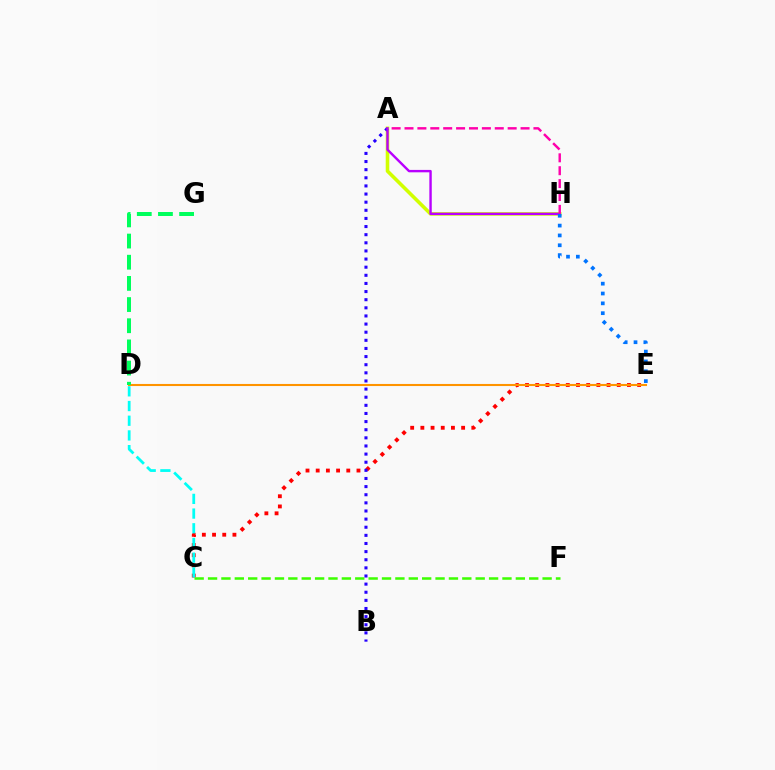{('C', 'E'): [{'color': '#ff0000', 'line_style': 'dotted', 'thickness': 2.77}], ('A', 'H'): [{'color': '#d1ff00', 'line_style': 'solid', 'thickness': 2.57}, {'color': '#b900ff', 'line_style': 'solid', 'thickness': 1.73}, {'color': '#ff00ac', 'line_style': 'dashed', 'thickness': 1.75}], ('C', 'F'): [{'color': '#3dff00', 'line_style': 'dashed', 'thickness': 1.82}], ('C', 'D'): [{'color': '#00fff6', 'line_style': 'dashed', 'thickness': 2.0}], ('A', 'B'): [{'color': '#2500ff', 'line_style': 'dotted', 'thickness': 2.21}], ('D', 'E'): [{'color': '#ff9400', 'line_style': 'solid', 'thickness': 1.5}], ('E', 'H'): [{'color': '#0074ff', 'line_style': 'dotted', 'thickness': 2.67}], ('D', 'G'): [{'color': '#00ff5c', 'line_style': 'dashed', 'thickness': 2.88}]}